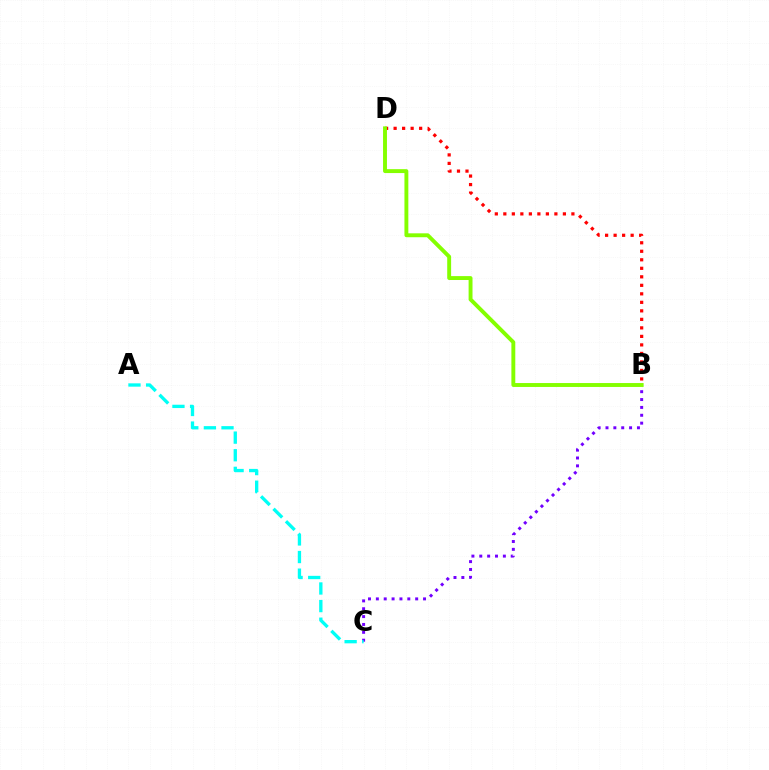{('B', 'C'): [{'color': '#7200ff', 'line_style': 'dotted', 'thickness': 2.14}], ('B', 'D'): [{'color': '#ff0000', 'line_style': 'dotted', 'thickness': 2.31}, {'color': '#84ff00', 'line_style': 'solid', 'thickness': 2.81}], ('A', 'C'): [{'color': '#00fff6', 'line_style': 'dashed', 'thickness': 2.39}]}